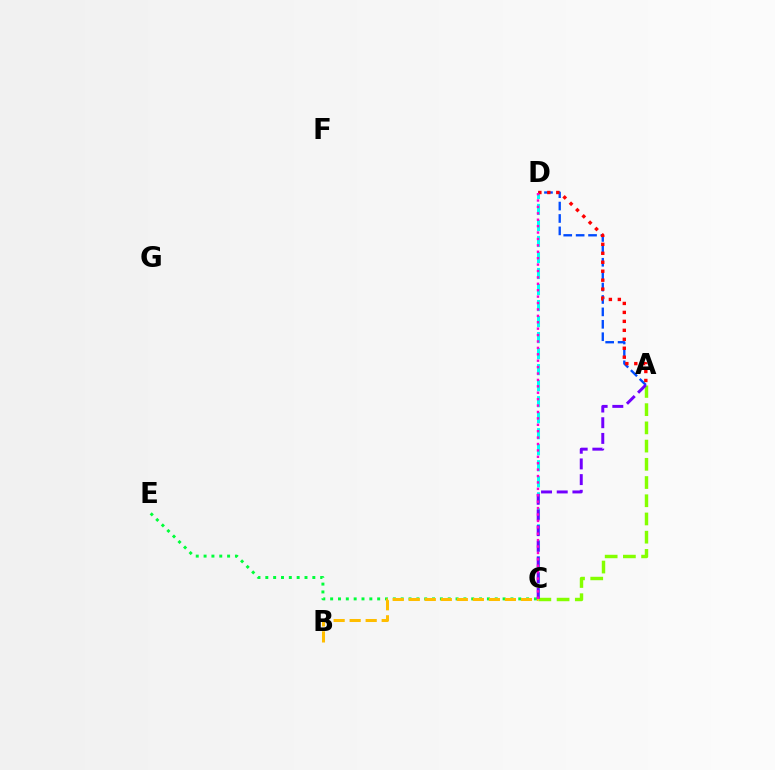{('C', 'D'): [{'color': '#00fff6', 'line_style': 'dashed', 'thickness': 2.18}, {'color': '#ff00cf', 'line_style': 'dotted', 'thickness': 1.74}], ('A', 'C'): [{'color': '#84ff00', 'line_style': 'dashed', 'thickness': 2.47}, {'color': '#7200ff', 'line_style': 'dashed', 'thickness': 2.13}], ('C', 'E'): [{'color': '#00ff39', 'line_style': 'dotted', 'thickness': 2.13}], ('B', 'C'): [{'color': '#ffbd00', 'line_style': 'dashed', 'thickness': 2.18}], ('A', 'D'): [{'color': '#004bff', 'line_style': 'dashed', 'thickness': 1.69}, {'color': '#ff0000', 'line_style': 'dotted', 'thickness': 2.43}]}